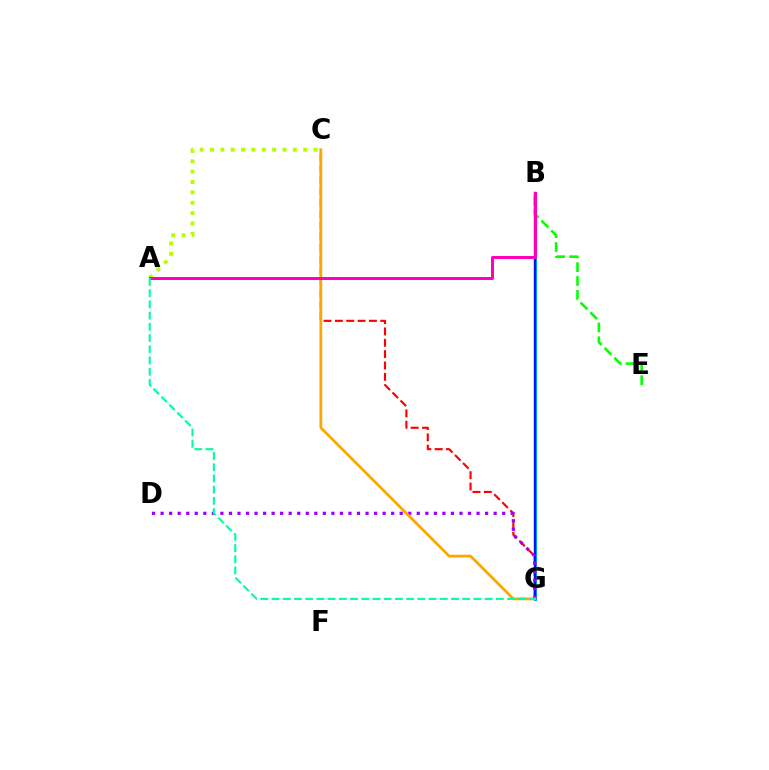{('C', 'G'): [{'color': '#ff0000', 'line_style': 'dashed', 'thickness': 1.54}, {'color': '#ffa500', 'line_style': 'solid', 'thickness': 1.99}], ('B', 'G'): [{'color': '#00b5ff', 'line_style': 'solid', 'thickness': 2.23}, {'color': '#0010ff', 'line_style': 'solid', 'thickness': 1.69}], ('B', 'E'): [{'color': '#08ff00', 'line_style': 'dashed', 'thickness': 1.88}], ('A', 'C'): [{'color': '#b3ff00', 'line_style': 'dotted', 'thickness': 2.81}], ('D', 'G'): [{'color': '#9b00ff', 'line_style': 'dotted', 'thickness': 2.32}], ('A', 'B'): [{'color': '#ff00bd', 'line_style': 'solid', 'thickness': 2.16}], ('A', 'G'): [{'color': '#00ff9d', 'line_style': 'dashed', 'thickness': 1.52}]}